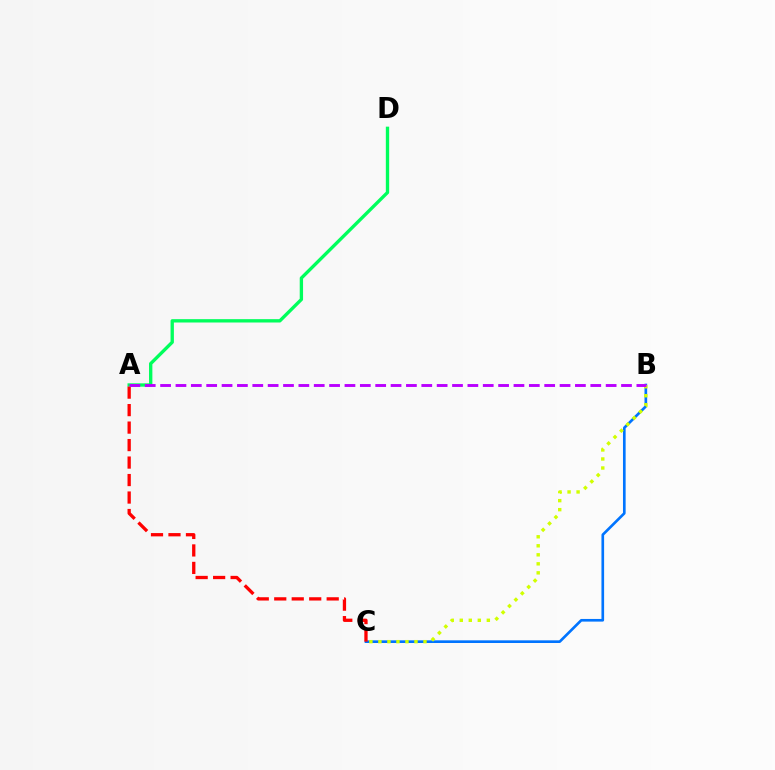{('B', 'C'): [{'color': '#0074ff', 'line_style': 'solid', 'thickness': 1.91}, {'color': '#d1ff00', 'line_style': 'dotted', 'thickness': 2.45}], ('A', 'D'): [{'color': '#00ff5c', 'line_style': 'solid', 'thickness': 2.41}], ('A', 'C'): [{'color': '#ff0000', 'line_style': 'dashed', 'thickness': 2.38}], ('A', 'B'): [{'color': '#b900ff', 'line_style': 'dashed', 'thickness': 2.09}]}